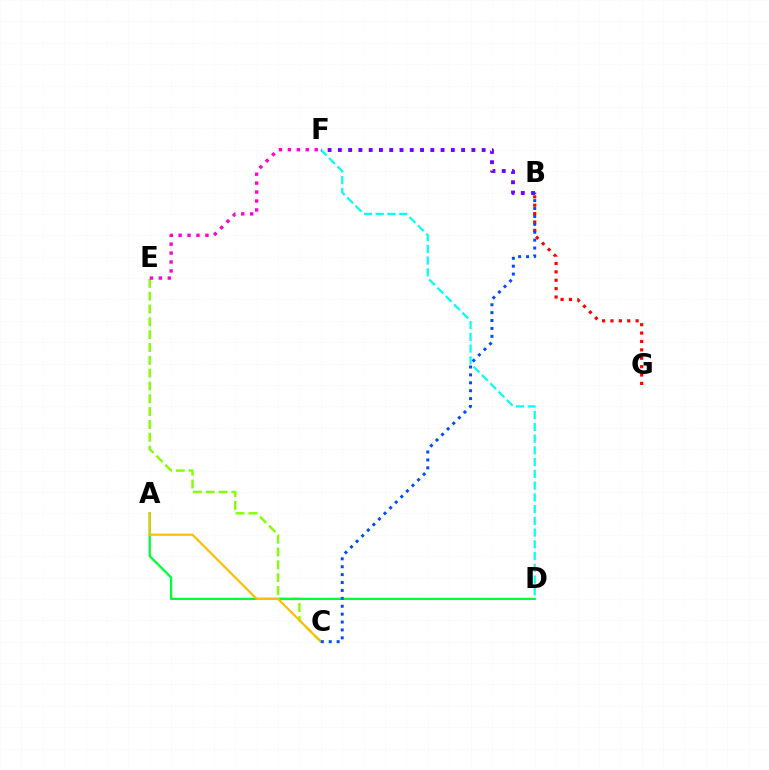{('C', 'E'): [{'color': '#84ff00', 'line_style': 'dashed', 'thickness': 1.74}], ('E', 'F'): [{'color': '#ff00cf', 'line_style': 'dotted', 'thickness': 2.43}], ('A', 'D'): [{'color': '#00ff39', 'line_style': 'solid', 'thickness': 1.66}], ('A', 'C'): [{'color': '#ffbd00', 'line_style': 'solid', 'thickness': 1.55}], ('D', 'F'): [{'color': '#00fff6', 'line_style': 'dashed', 'thickness': 1.6}], ('B', 'F'): [{'color': '#7200ff', 'line_style': 'dotted', 'thickness': 2.79}], ('B', 'G'): [{'color': '#ff0000', 'line_style': 'dotted', 'thickness': 2.28}], ('B', 'C'): [{'color': '#004bff', 'line_style': 'dotted', 'thickness': 2.15}]}